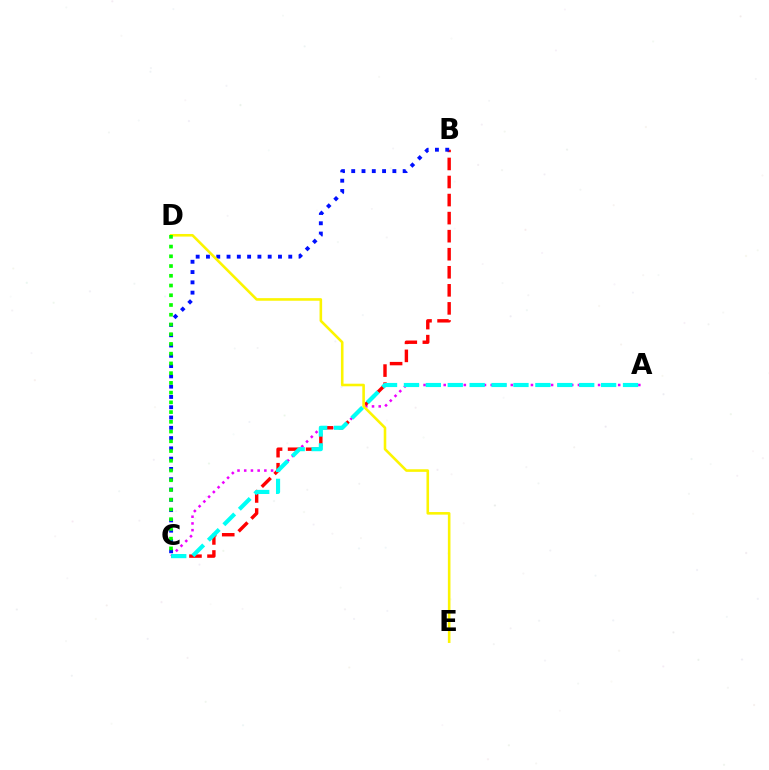{('A', 'C'): [{'color': '#ee00ff', 'line_style': 'dotted', 'thickness': 1.82}, {'color': '#00fff6', 'line_style': 'dashed', 'thickness': 2.98}], ('B', 'C'): [{'color': '#ff0000', 'line_style': 'dashed', 'thickness': 2.45}, {'color': '#0010ff', 'line_style': 'dotted', 'thickness': 2.8}], ('D', 'E'): [{'color': '#fcf500', 'line_style': 'solid', 'thickness': 1.86}], ('C', 'D'): [{'color': '#08ff00', 'line_style': 'dotted', 'thickness': 2.65}]}